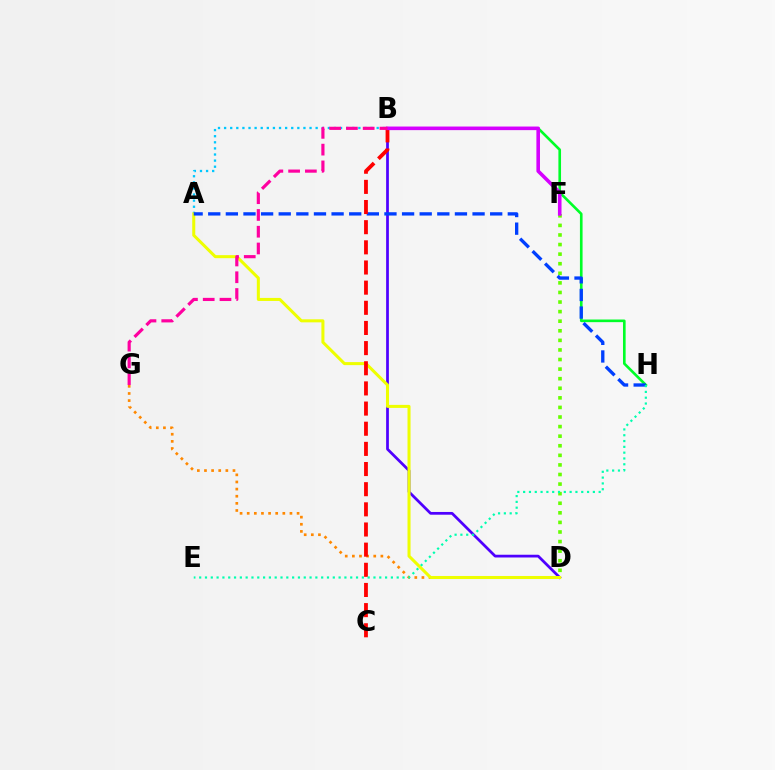{('B', 'H'): [{'color': '#00ff27', 'line_style': 'solid', 'thickness': 1.9}], ('D', 'G'): [{'color': '#ff8800', 'line_style': 'dotted', 'thickness': 1.94}], ('B', 'D'): [{'color': '#4f00ff', 'line_style': 'solid', 'thickness': 1.98}], ('D', 'F'): [{'color': '#66ff00', 'line_style': 'dotted', 'thickness': 2.6}], ('A', 'B'): [{'color': '#00c7ff', 'line_style': 'dotted', 'thickness': 1.66}], ('A', 'D'): [{'color': '#eeff00', 'line_style': 'solid', 'thickness': 2.18}], ('A', 'H'): [{'color': '#003fff', 'line_style': 'dashed', 'thickness': 2.39}], ('B', 'C'): [{'color': '#ff0000', 'line_style': 'dashed', 'thickness': 2.74}], ('B', 'F'): [{'color': '#d600ff', 'line_style': 'solid', 'thickness': 2.58}], ('B', 'G'): [{'color': '#ff00a0', 'line_style': 'dashed', 'thickness': 2.28}], ('E', 'H'): [{'color': '#00ffaf', 'line_style': 'dotted', 'thickness': 1.58}]}